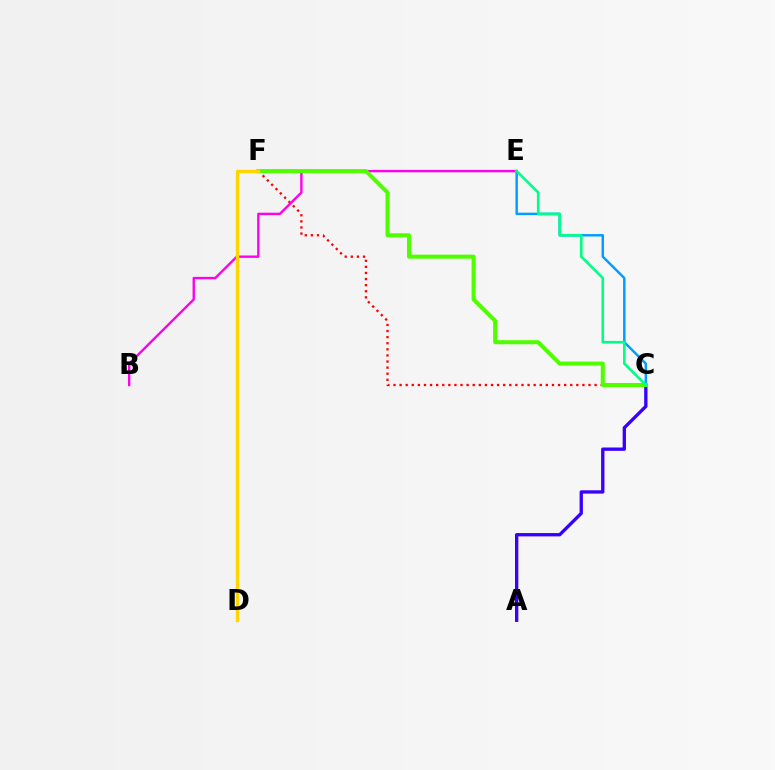{('C', 'E'): [{'color': '#009eff', 'line_style': 'solid', 'thickness': 1.77}, {'color': '#00ff86', 'line_style': 'solid', 'thickness': 1.88}], ('A', 'C'): [{'color': '#3700ff', 'line_style': 'solid', 'thickness': 2.39}], ('C', 'F'): [{'color': '#ff0000', 'line_style': 'dotted', 'thickness': 1.66}, {'color': '#4fff00', 'line_style': 'solid', 'thickness': 2.91}], ('B', 'E'): [{'color': '#ff00ed', 'line_style': 'solid', 'thickness': 1.71}], ('D', 'F'): [{'color': '#ffd500', 'line_style': 'solid', 'thickness': 2.41}]}